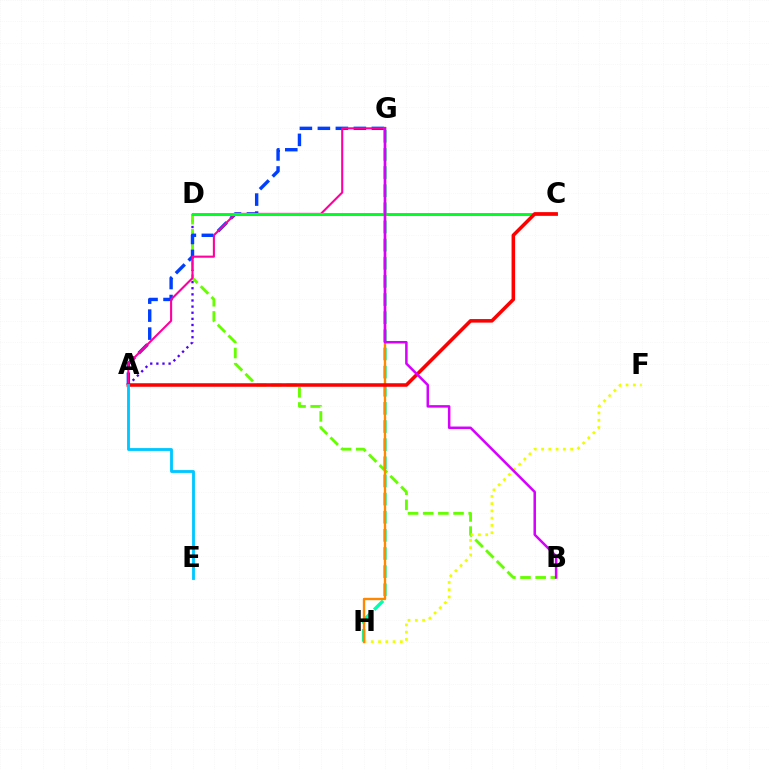{('A', 'D'): [{'color': '#4f00ff', 'line_style': 'dotted', 'thickness': 1.66}], ('B', 'D'): [{'color': '#66ff00', 'line_style': 'dashed', 'thickness': 2.06}], ('A', 'G'): [{'color': '#003fff', 'line_style': 'dashed', 'thickness': 2.44}, {'color': '#ff00a0', 'line_style': 'solid', 'thickness': 1.51}], ('G', 'H'): [{'color': '#00ffaf', 'line_style': 'dashed', 'thickness': 2.46}, {'color': '#ff8800', 'line_style': 'solid', 'thickness': 1.71}], ('C', 'D'): [{'color': '#00ff27', 'line_style': 'solid', 'thickness': 2.15}], ('F', 'H'): [{'color': '#eeff00', 'line_style': 'dotted', 'thickness': 1.98}], ('A', 'C'): [{'color': '#ff0000', 'line_style': 'solid', 'thickness': 2.55}], ('B', 'G'): [{'color': '#d600ff', 'line_style': 'solid', 'thickness': 1.8}], ('A', 'E'): [{'color': '#00c7ff', 'line_style': 'solid', 'thickness': 2.05}]}